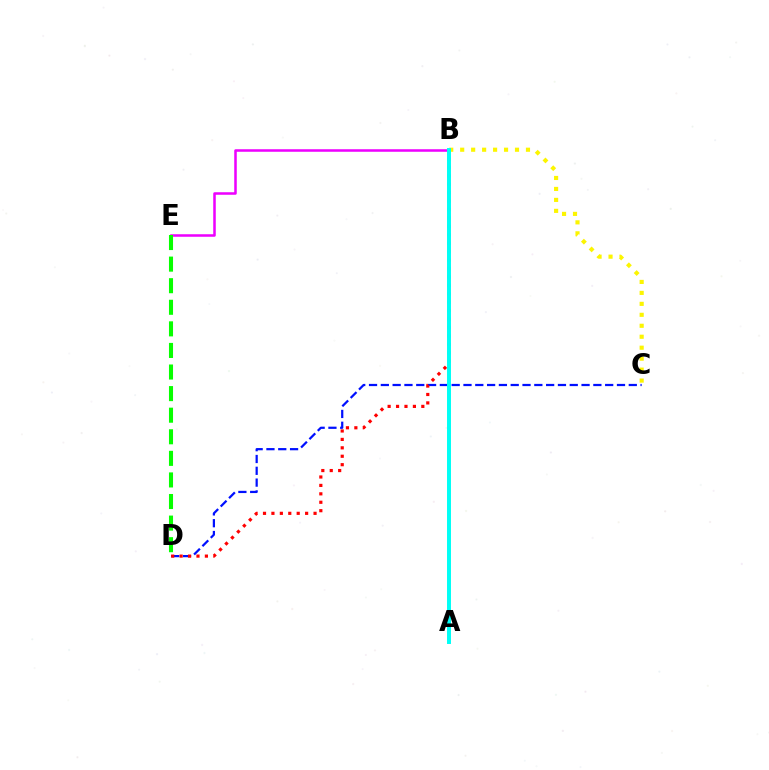{('B', 'E'): [{'color': '#ee00ff', 'line_style': 'solid', 'thickness': 1.82}], ('C', 'D'): [{'color': '#0010ff', 'line_style': 'dashed', 'thickness': 1.6}], ('D', 'E'): [{'color': '#08ff00', 'line_style': 'dashed', 'thickness': 2.93}], ('B', 'D'): [{'color': '#ff0000', 'line_style': 'dotted', 'thickness': 2.29}], ('B', 'C'): [{'color': '#fcf500', 'line_style': 'dotted', 'thickness': 2.98}], ('A', 'B'): [{'color': '#00fff6', 'line_style': 'solid', 'thickness': 2.85}]}